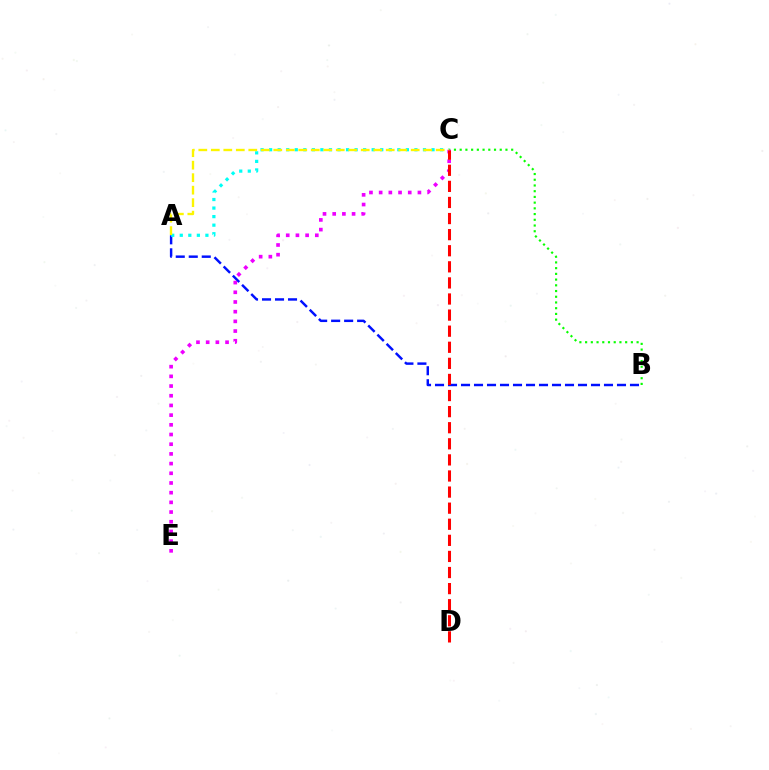{('A', 'B'): [{'color': '#0010ff', 'line_style': 'dashed', 'thickness': 1.77}], ('A', 'C'): [{'color': '#00fff6', 'line_style': 'dotted', 'thickness': 2.32}, {'color': '#fcf500', 'line_style': 'dashed', 'thickness': 1.7}], ('B', 'C'): [{'color': '#08ff00', 'line_style': 'dotted', 'thickness': 1.55}], ('C', 'E'): [{'color': '#ee00ff', 'line_style': 'dotted', 'thickness': 2.63}], ('C', 'D'): [{'color': '#ff0000', 'line_style': 'dashed', 'thickness': 2.19}]}